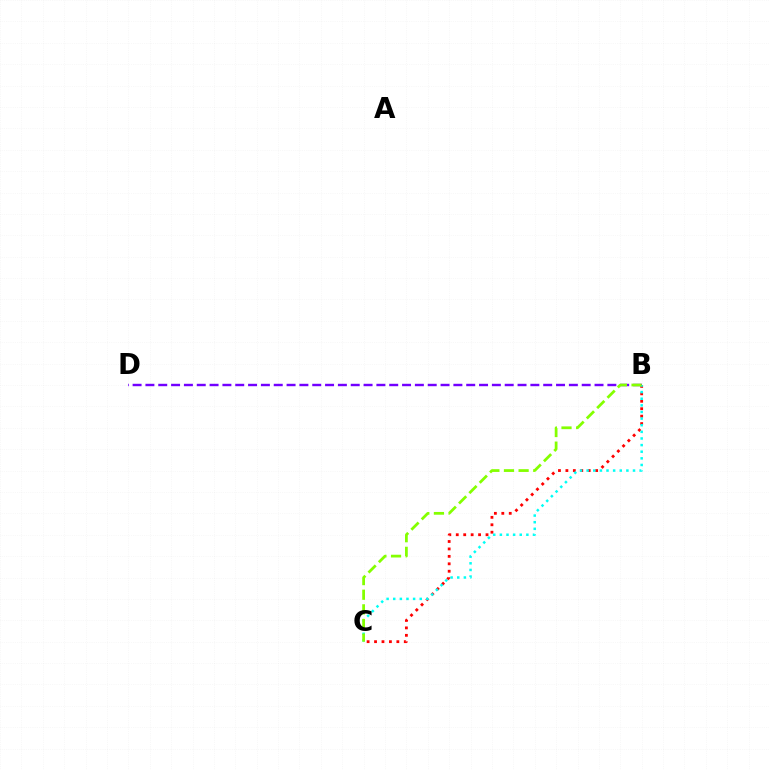{('B', 'C'): [{'color': '#ff0000', 'line_style': 'dotted', 'thickness': 2.02}, {'color': '#00fff6', 'line_style': 'dotted', 'thickness': 1.8}, {'color': '#84ff00', 'line_style': 'dashed', 'thickness': 1.99}], ('B', 'D'): [{'color': '#7200ff', 'line_style': 'dashed', 'thickness': 1.74}]}